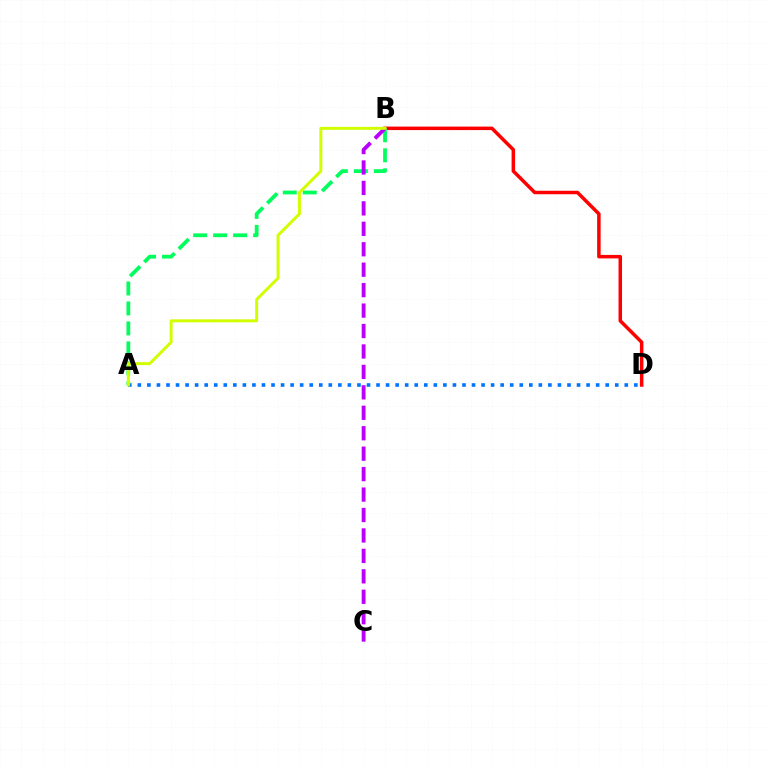{('A', 'D'): [{'color': '#0074ff', 'line_style': 'dotted', 'thickness': 2.59}], ('B', 'D'): [{'color': '#ff0000', 'line_style': 'solid', 'thickness': 2.52}], ('A', 'B'): [{'color': '#00ff5c', 'line_style': 'dashed', 'thickness': 2.71}, {'color': '#d1ff00', 'line_style': 'solid', 'thickness': 2.15}], ('B', 'C'): [{'color': '#b900ff', 'line_style': 'dashed', 'thickness': 2.78}]}